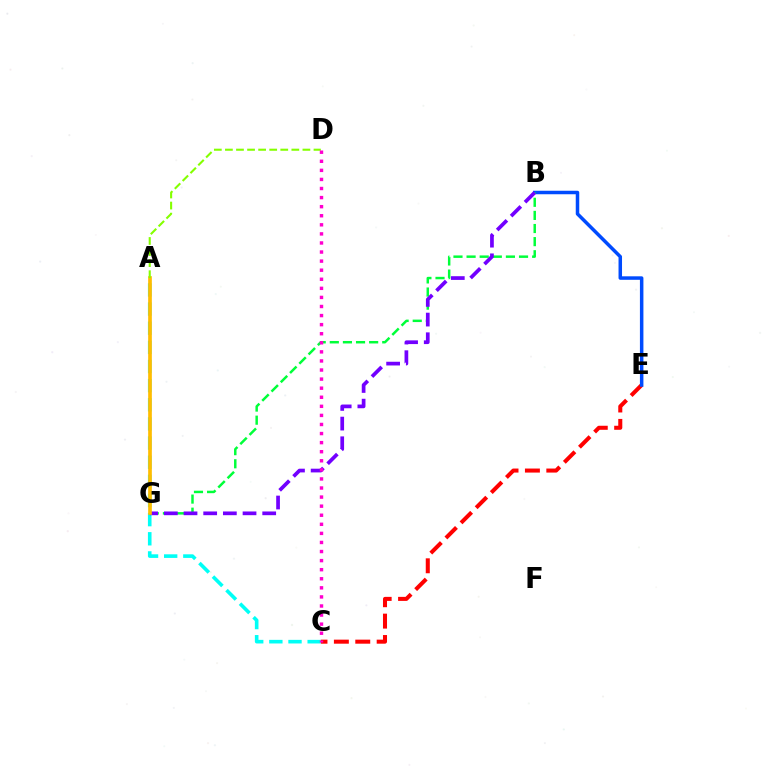{('C', 'E'): [{'color': '#ff0000', 'line_style': 'dashed', 'thickness': 2.91}], ('B', 'E'): [{'color': '#004bff', 'line_style': 'solid', 'thickness': 2.52}], ('A', 'C'): [{'color': '#00fff6', 'line_style': 'dashed', 'thickness': 2.6}], ('B', 'G'): [{'color': '#00ff39', 'line_style': 'dashed', 'thickness': 1.78}, {'color': '#7200ff', 'line_style': 'dashed', 'thickness': 2.67}], ('A', 'G'): [{'color': '#ffbd00', 'line_style': 'solid', 'thickness': 2.64}], ('A', 'D'): [{'color': '#84ff00', 'line_style': 'dashed', 'thickness': 1.5}], ('C', 'D'): [{'color': '#ff00cf', 'line_style': 'dotted', 'thickness': 2.47}]}